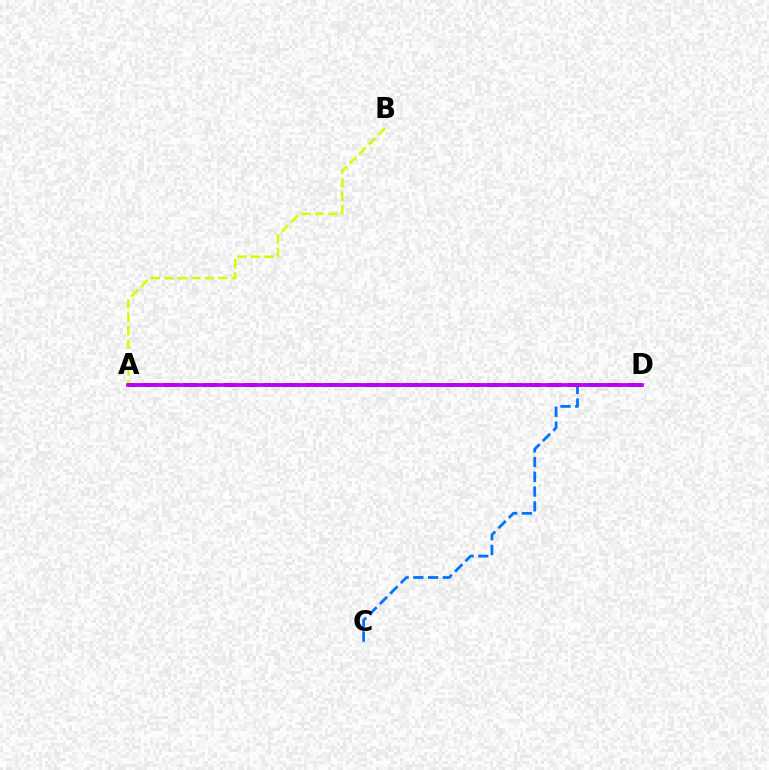{('C', 'D'): [{'color': '#0074ff', 'line_style': 'dashed', 'thickness': 2.01}], ('A', 'B'): [{'color': '#d1ff00', 'line_style': 'dashed', 'thickness': 1.83}], ('A', 'D'): [{'color': '#00ff5c', 'line_style': 'dashed', 'thickness': 2.6}, {'color': '#ff0000', 'line_style': 'dashed', 'thickness': 2.74}, {'color': '#b900ff', 'line_style': 'solid', 'thickness': 2.67}]}